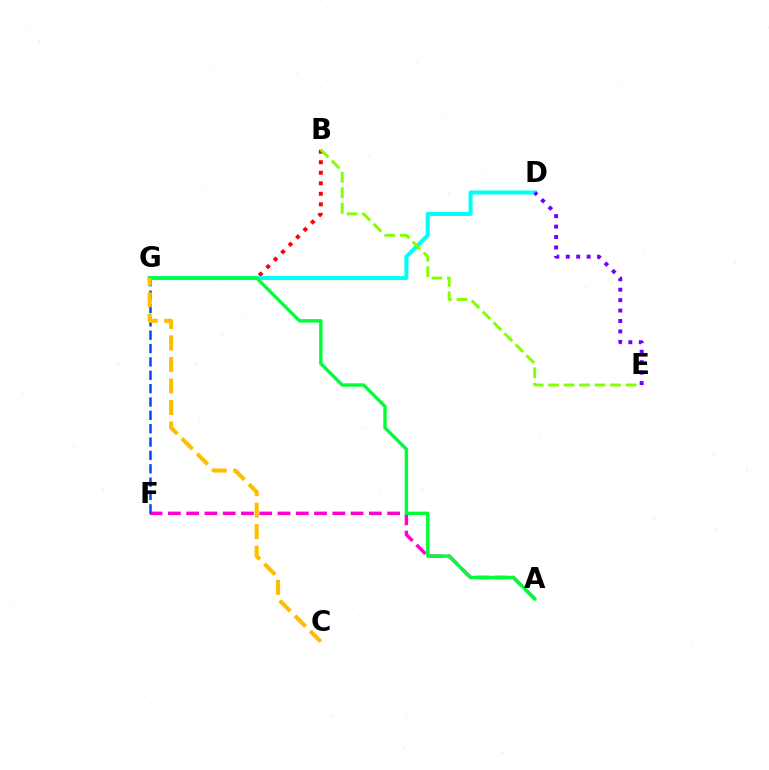{('A', 'F'): [{'color': '#ff00cf', 'line_style': 'dashed', 'thickness': 2.48}], ('B', 'G'): [{'color': '#ff0000', 'line_style': 'dotted', 'thickness': 2.86}], ('D', 'G'): [{'color': '#00fff6', 'line_style': 'solid', 'thickness': 2.91}], ('B', 'E'): [{'color': '#84ff00', 'line_style': 'dashed', 'thickness': 2.11}], ('D', 'E'): [{'color': '#7200ff', 'line_style': 'dotted', 'thickness': 2.83}], ('F', 'G'): [{'color': '#004bff', 'line_style': 'dashed', 'thickness': 1.81}], ('A', 'G'): [{'color': '#00ff39', 'line_style': 'solid', 'thickness': 2.46}], ('C', 'G'): [{'color': '#ffbd00', 'line_style': 'dashed', 'thickness': 2.92}]}